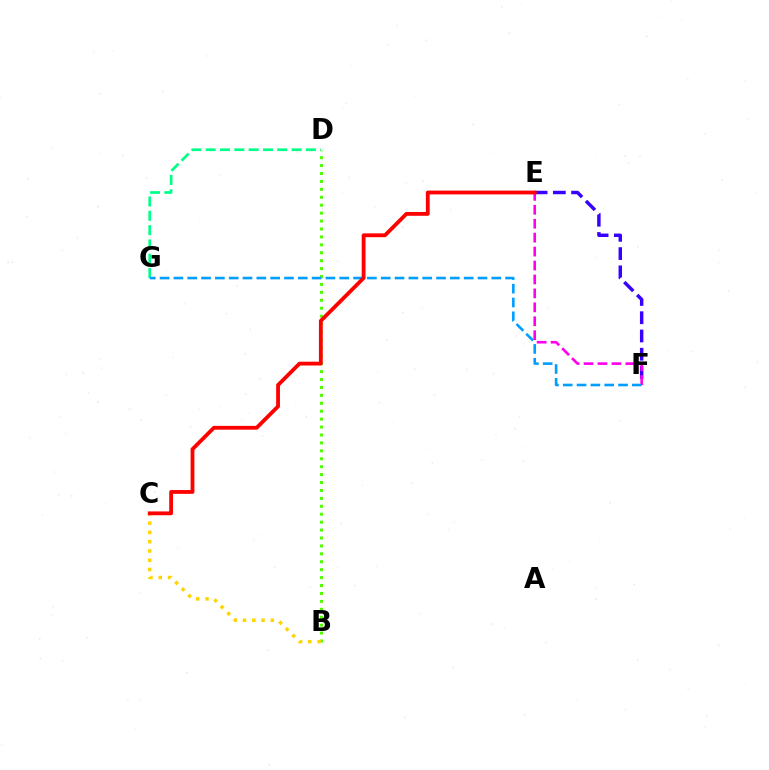{('B', 'D'): [{'color': '#4fff00', 'line_style': 'dotted', 'thickness': 2.15}], ('E', 'F'): [{'color': '#3700ff', 'line_style': 'dashed', 'thickness': 2.48}, {'color': '#ff00ed', 'line_style': 'dashed', 'thickness': 1.89}], ('D', 'G'): [{'color': '#00ff86', 'line_style': 'dashed', 'thickness': 1.94}], ('B', 'C'): [{'color': '#ffd500', 'line_style': 'dotted', 'thickness': 2.52}], ('F', 'G'): [{'color': '#009eff', 'line_style': 'dashed', 'thickness': 1.88}], ('C', 'E'): [{'color': '#ff0000', 'line_style': 'solid', 'thickness': 2.74}]}